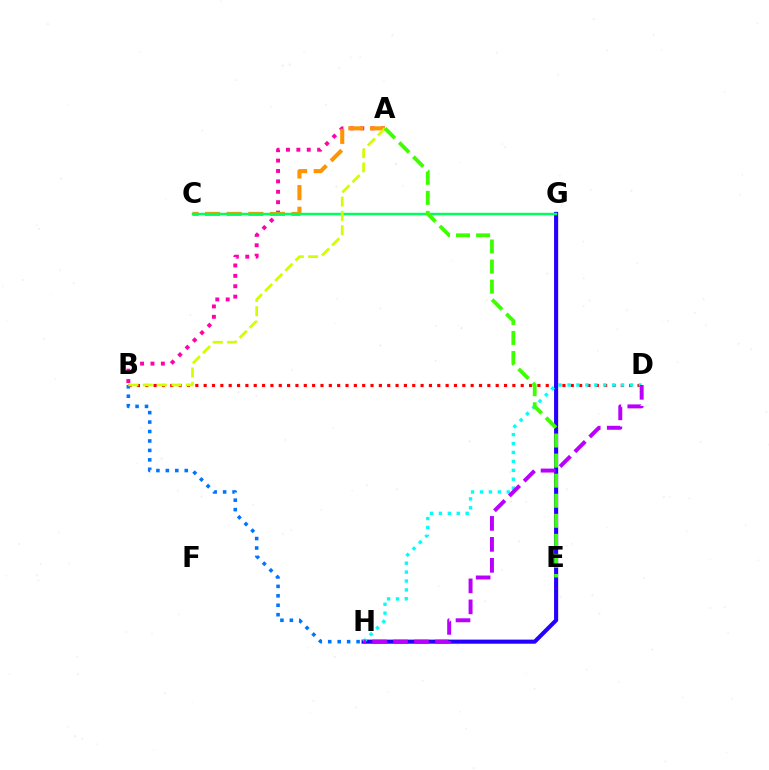{('A', 'B'): [{'color': '#ff00ac', 'line_style': 'dotted', 'thickness': 2.82}, {'color': '#d1ff00', 'line_style': 'dashed', 'thickness': 1.95}], ('B', 'D'): [{'color': '#ff0000', 'line_style': 'dotted', 'thickness': 2.27}], ('B', 'H'): [{'color': '#0074ff', 'line_style': 'dotted', 'thickness': 2.57}], ('A', 'C'): [{'color': '#ff9400', 'line_style': 'dashed', 'thickness': 2.94}], ('G', 'H'): [{'color': '#2500ff', 'line_style': 'solid', 'thickness': 2.95}], ('D', 'H'): [{'color': '#00fff6', 'line_style': 'dotted', 'thickness': 2.42}, {'color': '#b900ff', 'line_style': 'dashed', 'thickness': 2.85}], ('C', 'G'): [{'color': '#00ff5c', 'line_style': 'solid', 'thickness': 1.78}], ('A', 'E'): [{'color': '#3dff00', 'line_style': 'dashed', 'thickness': 2.72}]}